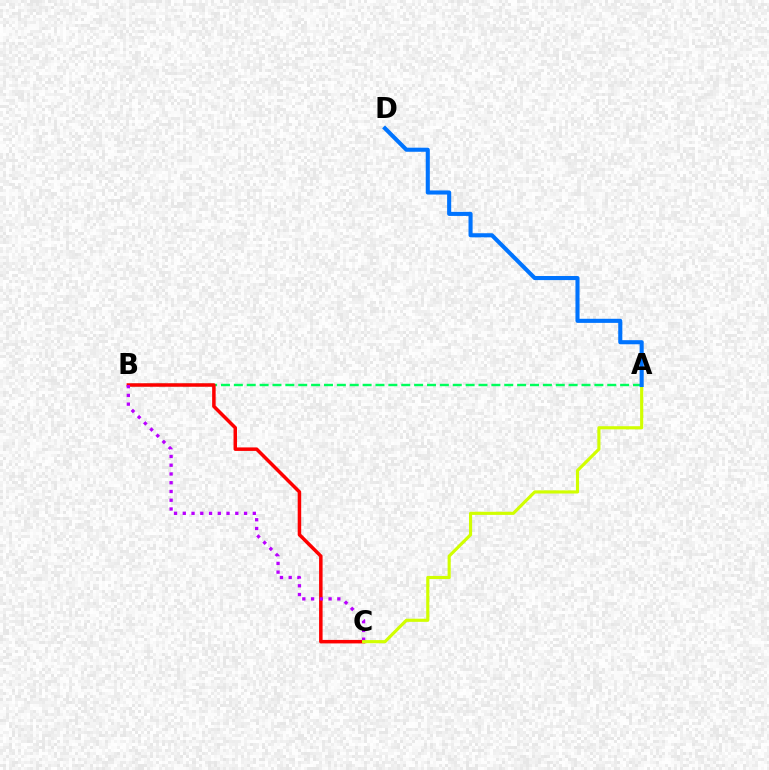{('A', 'B'): [{'color': '#00ff5c', 'line_style': 'dashed', 'thickness': 1.75}], ('B', 'C'): [{'color': '#ff0000', 'line_style': 'solid', 'thickness': 2.52}, {'color': '#b900ff', 'line_style': 'dotted', 'thickness': 2.38}], ('A', 'C'): [{'color': '#d1ff00', 'line_style': 'solid', 'thickness': 2.26}], ('A', 'D'): [{'color': '#0074ff', 'line_style': 'solid', 'thickness': 2.94}]}